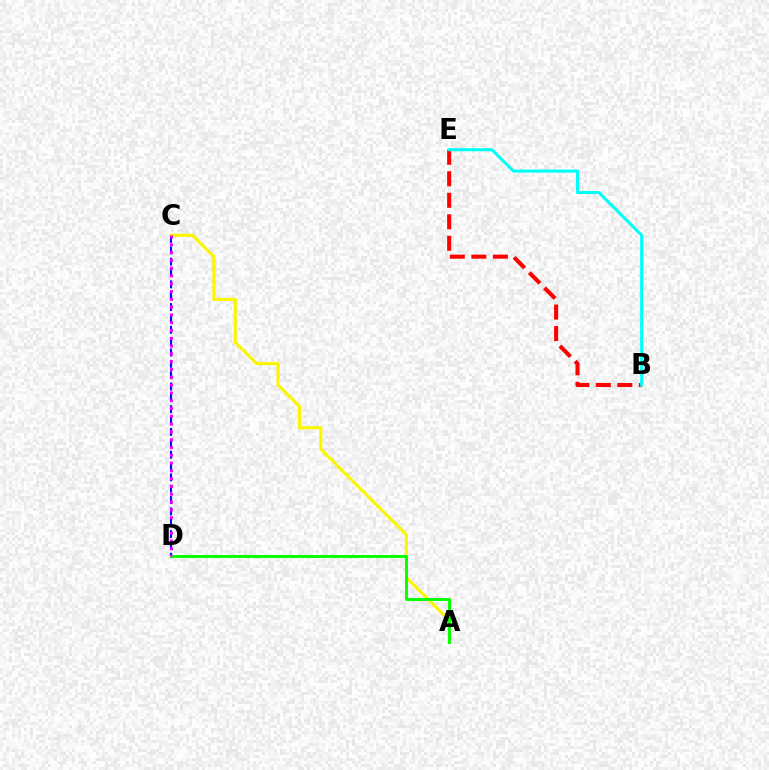{('C', 'D'): [{'color': '#0010ff', 'line_style': 'dashed', 'thickness': 1.54}, {'color': '#ee00ff', 'line_style': 'dotted', 'thickness': 2.12}], ('B', 'E'): [{'color': '#ff0000', 'line_style': 'dashed', 'thickness': 2.92}, {'color': '#00fff6', 'line_style': 'solid', 'thickness': 2.19}], ('A', 'C'): [{'color': '#fcf500', 'line_style': 'solid', 'thickness': 2.22}], ('A', 'D'): [{'color': '#08ff00', 'line_style': 'solid', 'thickness': 2.11}]}